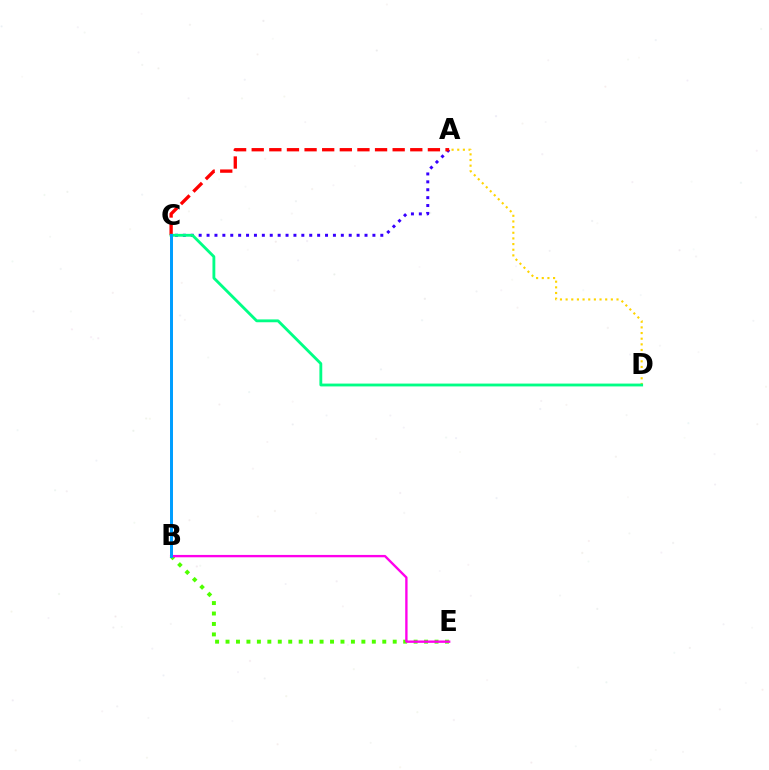{('B', 'E'): [{'color': '#4fff00', 'line_style': 'dotted', 'thickness': 2.84}, {'color': '#ff00ed', 'line_style': 'solid', 'thickness': 1.69}], ('A', 'C'): [{'color': '#3700ff', 'line_style': 'dotted', 'thickness': 2.15}, {'color': '#ff0000', 'line_style': 'dashed', 'thickness': 2.39}], ('A', 'D'): [{'color': '#ffd500', 'line_style': 'dotted', 'thickness': 1.54}], ('C', 'D'): [{'color': '#00ff86', 'line_style': 'solid', 'thickness': 2.04}], ('B', 'C'): [{'color': '#009eff', 'line_style': 'solid', 'thickness': 2.14}]}